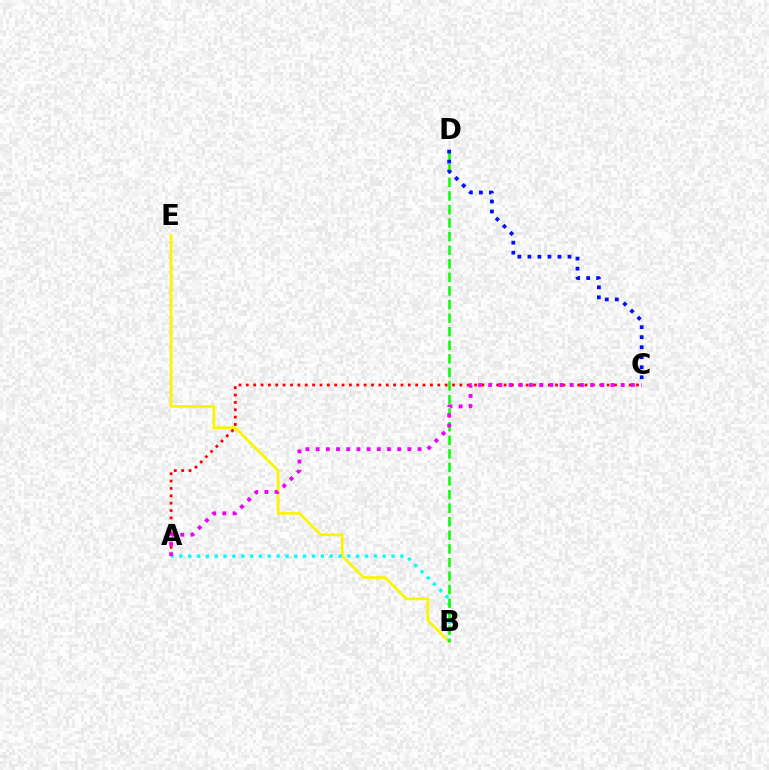{('B', 'E'): [{'color': '#fcf500', 'line_style': 'solid', 'thickness': 1.98}], ('A', 'B'): [{'color': '#00fff6', 'line_style': 'dotted', 'thickness': 2.4}], ('A', 'C'): [{'color': '#ff0000', 'line_style': 'dotted', 'thickness': 2.0}, {'color': '#ee00ff', 'line_style': 'dotted', 'thickness': 2.77}], ('B', 'D'): [{'color': '#08ff00', 'line_style': 'dashed', 'thickness': 1.84}], ('C', 'D'): [{'color': '#0010ff', 'line_style': 'dotted', 'thickness': 2.72}]}